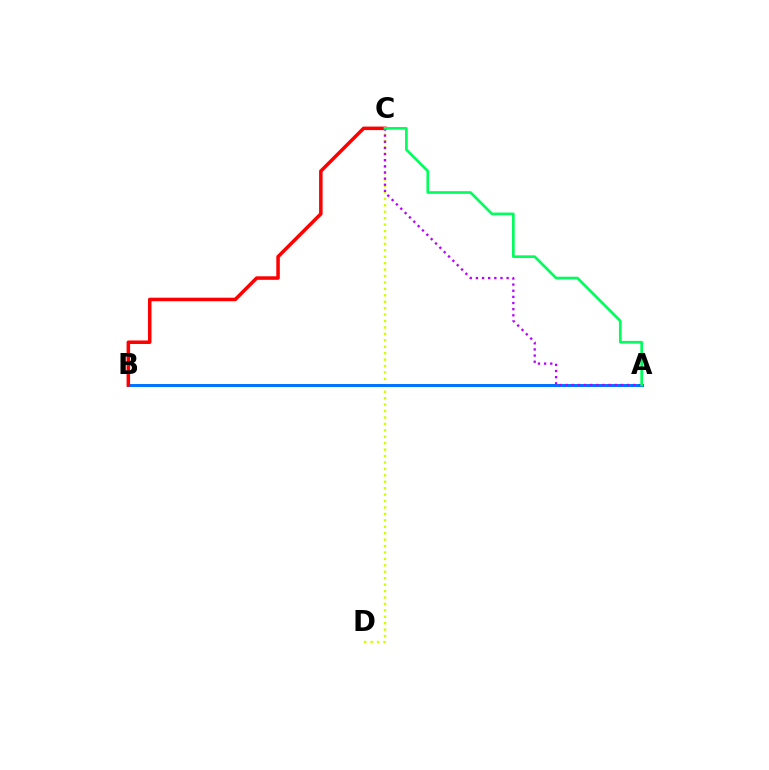{('C', 'D'): [{'color': '#d1ff00', 'line_style': 'dotted', 'thickness': 1.75}], ('A', 'B'): [{'color': '#0074ff', 'line_style': 'solid', 'thickness': 2.14}], ('A', 'C'): [{'color': '#b900ff', 'line_style': 'dotted', 'thickness': 1.67}, {'color': '#00ff5c', 'line_style': 'solid', 'thickness': 1.93}], ('B', 'C'): [{'color': '#ff0000', 'line_style': 'solid', 'thickness': 2.53}]}